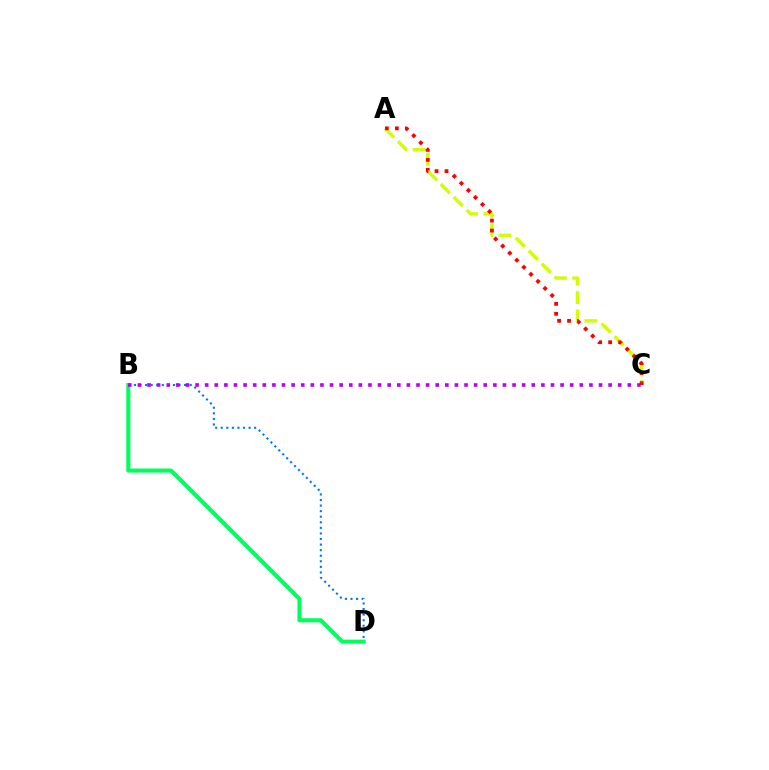{('B', 'D'): [{'color': '#0074ff', 'line_style': 'dotted', 'thickness': 1.51}, {'color': '#00ff5c', 'line_style': 'solid', 'thickness': 2.93}], ('A', 'C'): [{'color': '#d1ff00', 'line_style': 'dashed', 'thickness': 2.48}, {'color': '#ff0000', 'line_style': 'dotted', 'thickness': 2.71}], ('B', 'C'): [{'color': '#b900ff', 'line_style': 'dotted', 'thickness': 2.61}]}